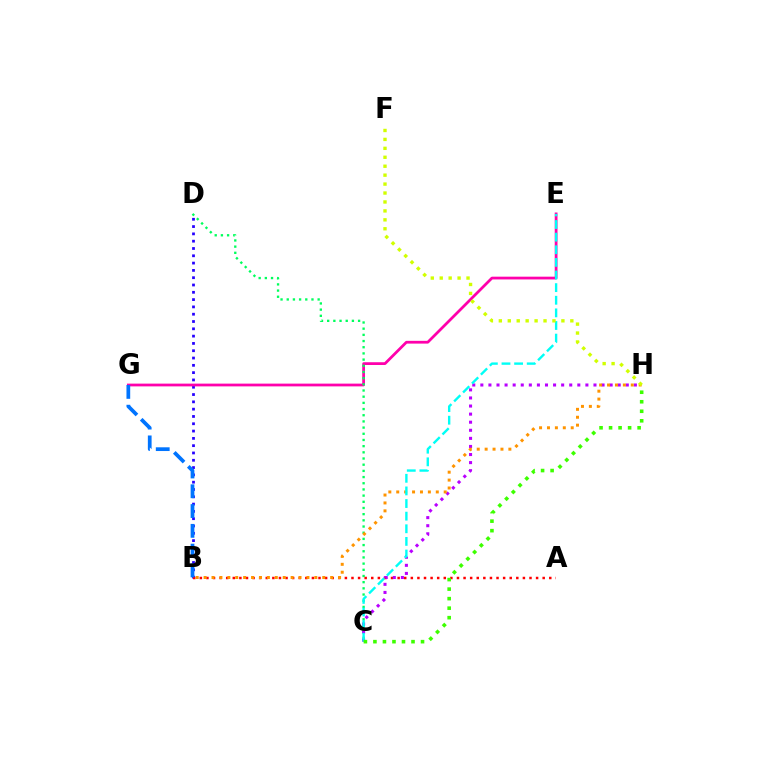{('B', 'D'): [{'color': '#2500ff', 'line_style': 'dotted', 'thickness': 1.98}], ('E', 'G'): [{'color': '#ff00ac', 'line_style': 'solid', 'thickness': 1.99}], ('C', 'D'): [{'color': '#00ff5c', 'line_style': 'dotted', 'thickness': 1.68}], ('A', 'B'): [{'color': '#ff0000', 'line_style': 'dotted', 'thickness': 1.79}], ('C', 'H'): [{'color': '#b900ff', 'line_style': 'dotted', 'thickness': 2.2}, {'color': '#3dff00', 'line_style': 'dotted', 'thickness': 2.59}], ('B', 'G'): [{'color': '#0074ff', 'line_style': 'dashed', 'thickness': 2.69}], ('B', 'H'): [{'color': '#ff9400', 'line_style': 'dotted', 'thickness': 2.15}], ('C', 'E'): [{'color': '#00fff6', 'line_style': 'dashed', 'thickness': 1.71}], ('F', 'H'): [{'color': '#d1ff00', 'line_style': 'dotted', 'thickness': 2.43}]}